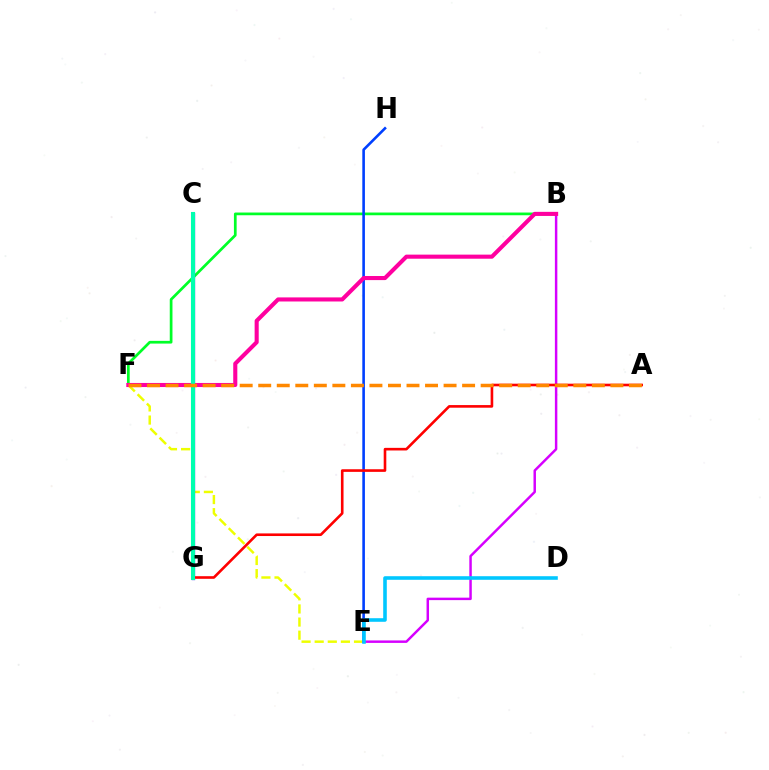{('B', 'F'): [{'color': '#00ff27', 'line_style': 'solid', 'thickness': 1.96}, {'color': '#ff00a0', 'line_style': 'solid', 'thickness': 2.94}], ('E', 'F'): [{'color': '#eeff00', 'line_style': 'dashed', 'thickness': 1.78}], ('C', 'G'): [{'color': '#4f00ff', 'line_style': 'solid', 'thickness': 2.35}, {'color': '#66ff00', 'line_style': 'solid', 'thickness': 2.07}, {'color': '#00ffaf', 'line_style': 'solid', 'thickness': 2.94}], ('E', 'H'): [{'color': '#003fff', 'line_style': 'solid', 'thickness': 1.88}], ('B', 'E'): [{'color': '#d600ff', 'line_style': 'solid', 'thickness': 1.78}], ('D', 'E'): [{'color': '#00c7ff', 'line_style': 'solid', 'thickness': 2.58}], ('A', 'G'): [{'color': '#ff0000', 'line_style': 'solid', 'thickness': 1.89}], ('A', 'F'): [{'color': '#ff8800', 'line_style': 'dashed', 'thickness': 2.52}]}